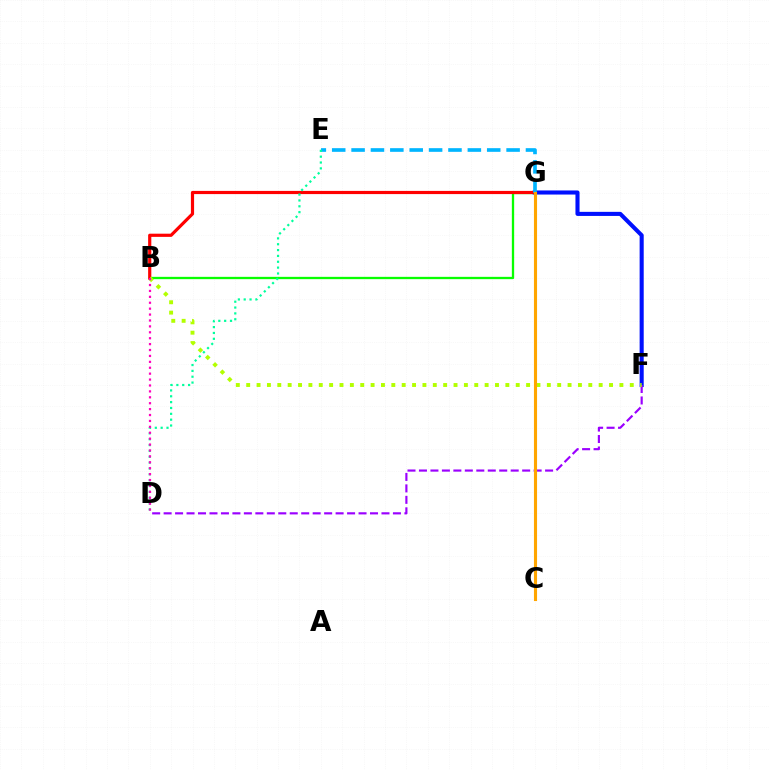{('F', 'G'): [{'color': '#0010ff', 'line_style': 'solid', 'thickness': 2.94}], ('B', 'G'): [{'color': '#08ff00', 'line_style': 'solid', 'thickness': 1.66}, {'color': '#ff0000', 'line_style': 'solid', 'thickness': 2.29}], ('D', 'F'): [{'color': '#9b00ff', 'line_style': 'dashed', 'thickness': 1.56}], ('B', 'F'): [{'color': '#b3ff00', 'line_style': 'dotted', 'thickness': 2.82}], ('E', 'G'): [{'color': '#00b5ff', 'line_style': 'dashed', 'thickness': 2.63}], ('D', 'E'): [{'color': '#00ff9d', 'line_style': 'dotted', 'thickness': 1.59}], ('C', 'G'): [{'color': '#ffa500', 'line_style': 'solid', 'thickness': 2.24}], ('B', 'D'): [{'color': '#ff00bd', 'line_style': 'dotted', 'thickness': 1.61}]}